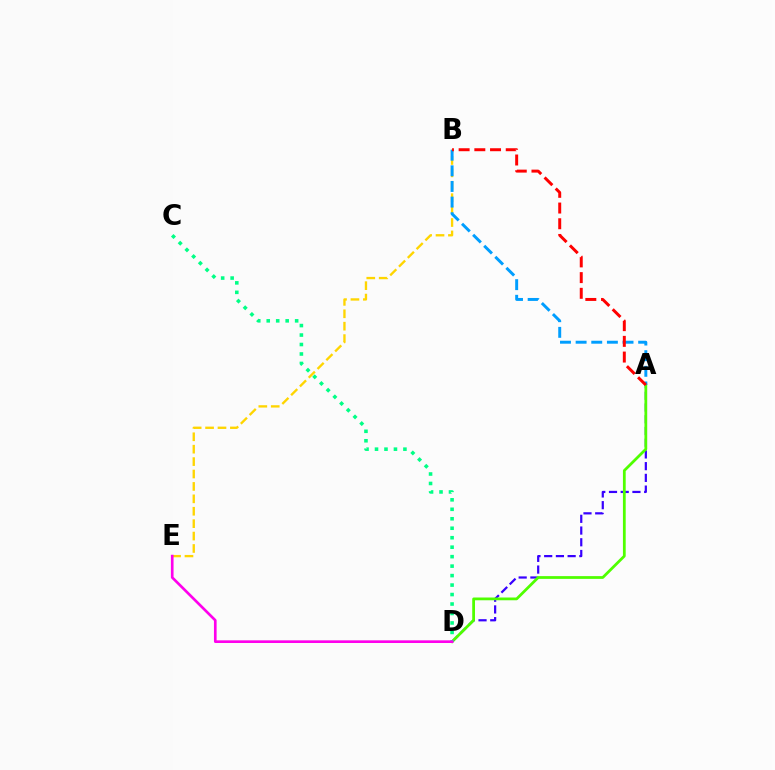{('A', 'D'): [{'color': '#3700ff', 'line_style': 'dashed', 'thickness': 1.59}, {'color': '#4fff00', 'line_style': 'solid', 'thickness': 1.99}], ('B', 'E'): [{'color': '#ffd500', 'line_style': 'dashed', 'thickness': 1.69}], ('C', 'D'): [{'color': '#00ff86', 'line_style': 'dotted', 'thickness': 2.57}], ('D', 'E'): [{'color': '#ff00ed', 'line_style': 'solid', 'thickness': 1.92}], ('A', 'B'): [{'color': '#009eff', 'line_style': 'dashed', 'thickness': 2.12}, {'color': '#ff0000', 'line_style': 'dashed', 'thickness': 2.13}]}